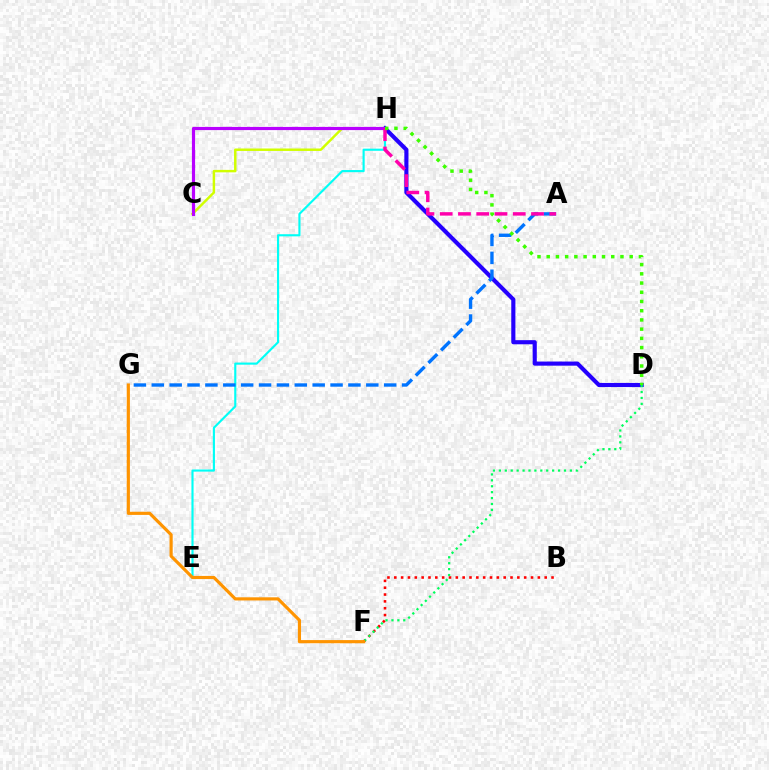{('B', 'F'): [{'color': '#ff0000', 'line_style': 'dotted', 'thickness': 1.86}], ('E', 'H'): [{'color': '#00fff6', 'line_style': 'solid', 'thickness': 1.54}], ('D', 'H'): [{'color': '#2500ff', 'line_style': 'solid', 'thickness': 2.97}, {'color': '#3dff00', 'line_style': 'dotted', 'thickness': 2.5}], ('D', 'F'): [{'color': '#00ff5c', 'line_style': 'dotted', 'thickness': 1.61}], ('C', 'H'): [{'color': '#d1ff00', 'line_style': 'solid', 'thickness': 1.77}, {'color': '#b900ff', 'line_style': 'solid', 'thickness': 2.29}], ('A', 'G'): [{'color': '#0074ff', 'line_style': 'dashed', 'thickness': 2.43}], ('A', 'H'): [{'color': '#ff00ac', 'line_style': 'dashed', 'thickness': 2.48}], ('F', 'G'): [{'color': '#ff9400', 'line_style': 'solid', 'thickness': 2.27}]}